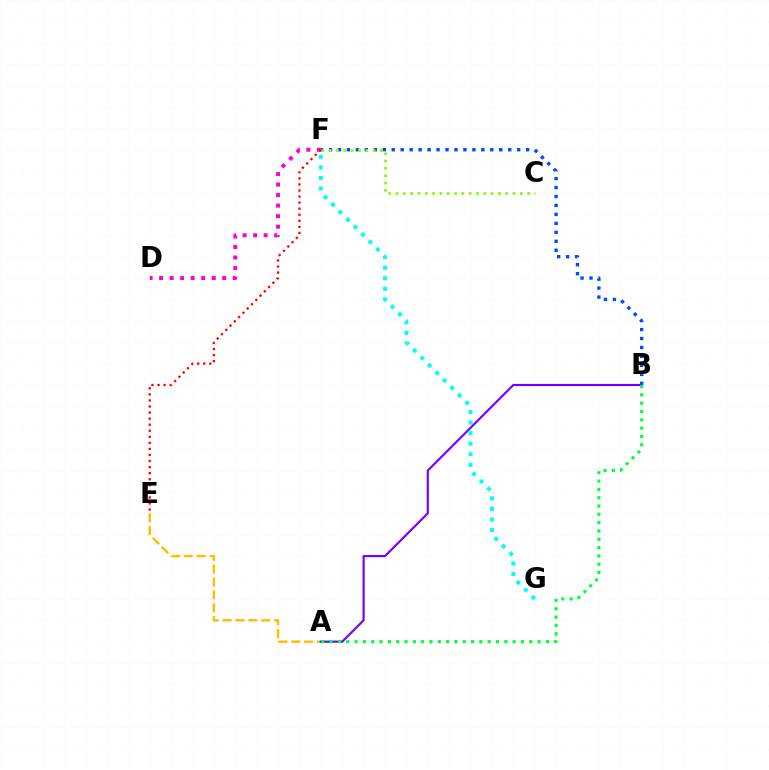{('A', 'E'): [{'color': '#ffbd00', 'line_style': 'dashed', 'thickness': 1.75}], ('A', 'B'): [{'color': '#7200ff', 'line_style': 'solid', 'thickness': 1.55}, {'color': '#00ff39', 'line_style': 'dotted', 'thickness': 2.26}], ('B', 'F'): [{'color': '#004bff', 'line_style': 'dotted', 'thickness': 2.43}], ('D', 'F'): [{'color': '#ff00cf', 'line_style': 'dotted', 'thickness': 2.86}], ('E', 'F'): [{'color': '#ff0000', 'line_style': 'dotted', 'thickness': 1.65}], ('C', 'F'): [{'color': '#84ff00', 'line_style': 'dotted', 'thickness': 1.99}], ('F', 'G'): [{'color': '#00fff6', 'line_style': 'dotted', 'thickness': 2.87}]}